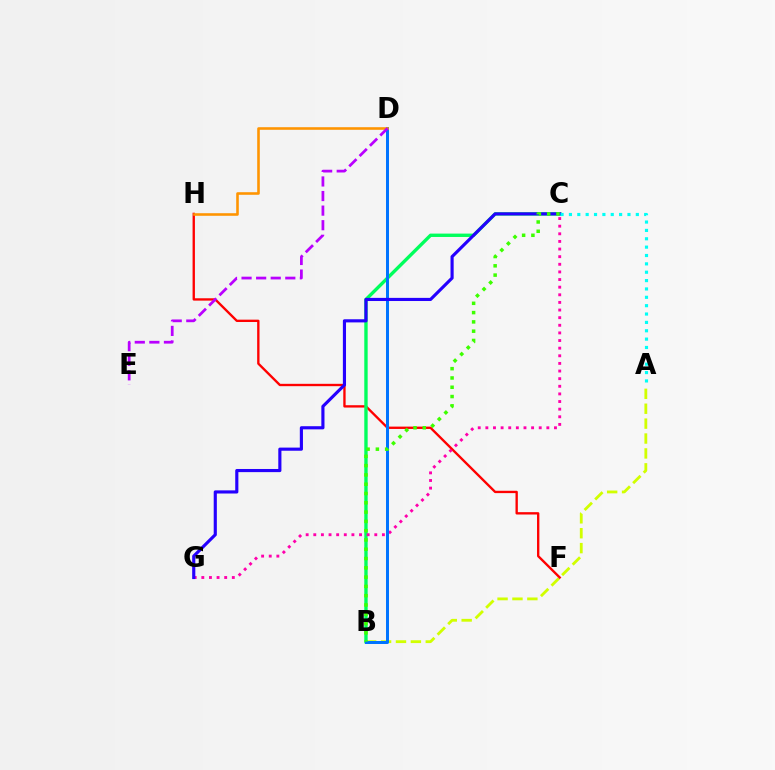{('A', 'B'): [{'color': '#d1ff00', 'line_style': 'dashed', 'thickness': 2.02}], ('F', 'H'): [{'color': '#ff0000', 'line_style': 'solid', 'thickness': 1.69}], ('B', 'C'): [{'color': '#00ff5c', 'line_style': 'solid', 'thickness': 2.43}, {'color': '#3dff00', 'line_style': 'dotted', 'thickness': 2.52}], ('C', 'G'): [{'color': '#ff00ac', 'line_style': 'dotted', 'thickness': 2.07}, {'color': '#2500ff', 'line_style': 'solid', 'thickness': 2.26}], ('B', 'D'): [{'color': '#0074ff', 'line_style': 'solid', 'thickness': 2.15}], ('D', 'H'): [{'color': '#ff9400', 'line_style': 'solid', 'thickness': 1.86}], ('A', 'C'): [{'color': '#00fff6', 'line_style': 'dotted', 'thickness': 2.27}], ('D', 'E'): [{'color': '#b900ff', 'line_style': 'dashed', 'thickness': 1.98}]}